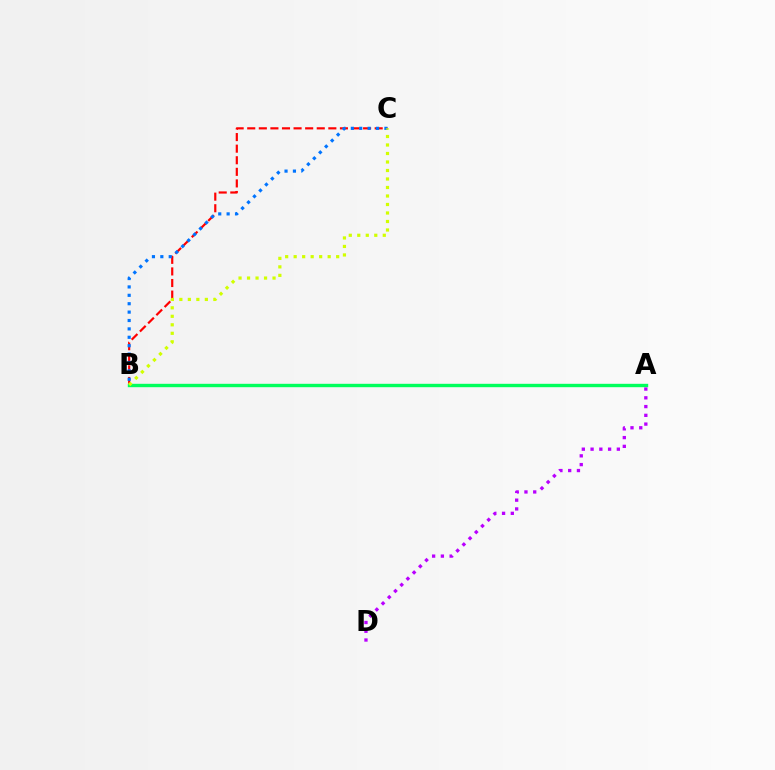{('B', 'C'): [{'color': '#ff0000', 'line_style': 'dashed', 'thickness': 1.57}, {'color': '#0074ff', 'line_style': 'dotted', 'thickness': 2.28}, {'color': '#d1ff00', 'line_style': 'dotted', 'thickness': 2.31}], ('A', 'B'): [{'color': '#00ff5c', 'line_style': 'solid', 'thickness': 2.44}], ('A', 'D'): [{'color': '#b900ff', 'line_style': 'dotted', 'thickness': 2.38}]}